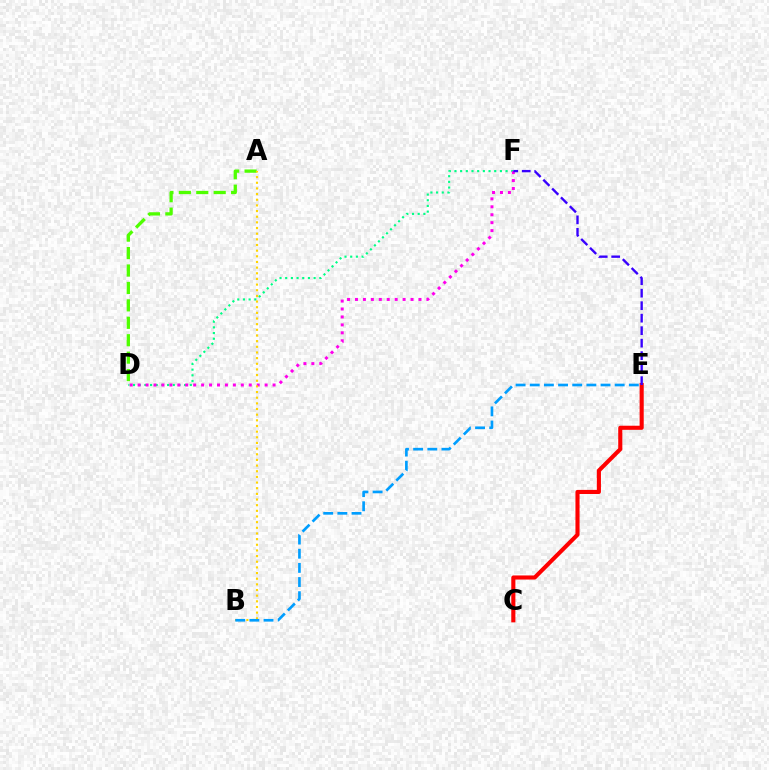{('D', 'F'): [{'color': '#00ff86', 'line_style': 'dotted', 'thickness': 1.54}, {'color': '#ff00ed', 'line_style': 'dotted', 'thickness': 2.16}], ('A', 'D'): [{'color': '#4fff00', 'line_style': 'dashed', 'thickness': 2.37}], ('C', 'E'): [{'color': '#ff0000', 'line_style': 'solid', 'thickness': 2.96}], ('E', 'F'): [{'color': '#3700ff', 'line_style': 'dashed', 'thickness': 1.7}], ('A', 'B'): [{'color': '#ffd500', 'line_style': 'dotted', 'thickness': 1.54}], ('B', 'E'): [{'color': '#009eff', 'line_style': 'dashed', 'thickness': 1.92}]}